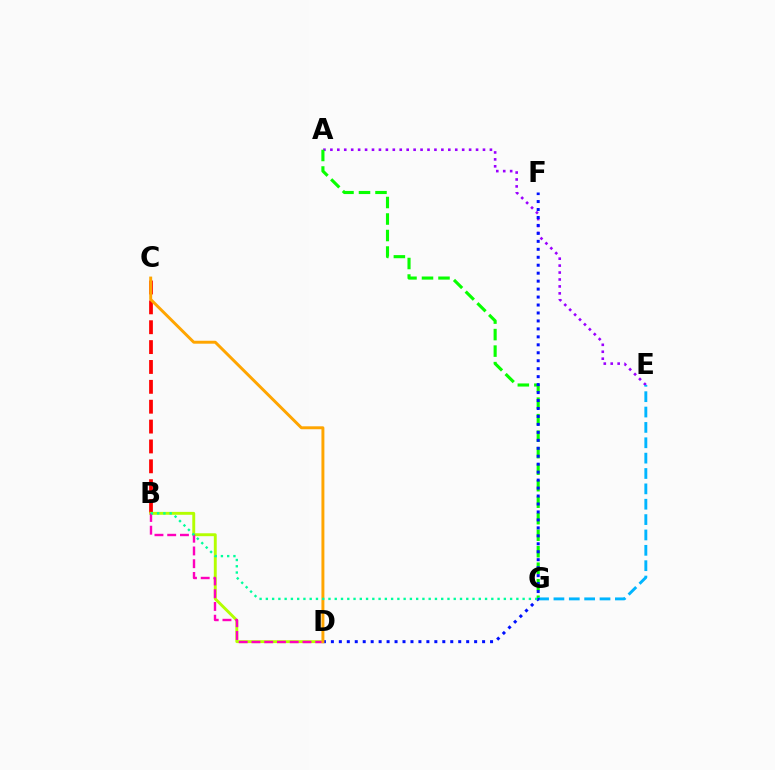{('A', 'E'): [{'color': '#9b00ff', 'line_style': 'dotted', 'thickness': 1.88}], ('B', 'C'): [{'color': '#ff0000', 'line_style': 'dashed', 'thickness': 2.7}], ('B', 'D'): [{'color': '#b3ff00', 'line_style': 'solid', 'thickness': 2.09}, {'color': '#ff00bd', 'line_style': 'dashed', 'thickness': 1.73}], ('A', 'G'): [{'color': '#08ff00', 'line_style': 'dashed', 'thickness': 2.24}], ('E', 'G'): [{'color': '#00b5ff', 'line_style': 'dashed', 'thickness': 2.09}], ('D', 'F'): [{'color': '#0010ff', 'line_style': 'dotted', 'thickness': 2.16}], ('C', 'D'): [{'color': '#ffa500', 'line_style': 'solid', 'thickness': 2.12}], ('B', 'G'): [{'color': '#00ff9d', 'line_style': 'dotted', 'thickness': 1.7}]}